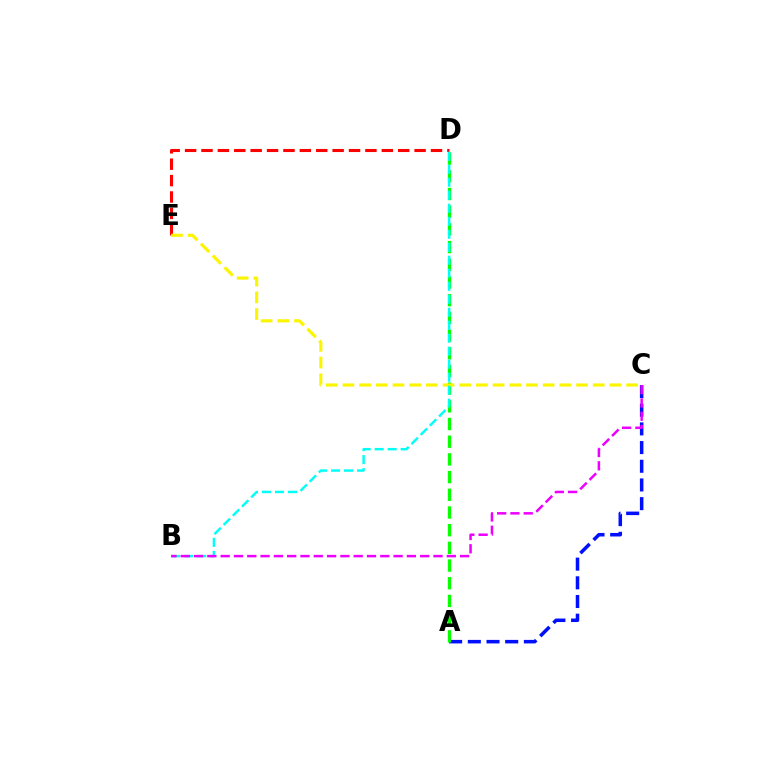{('A', 'C'): [{'color': '#0010ff', 'line_style': 'dashed', 'thickness': 2.54}], ('D', 'E'): [{'color': '#ff0000', 'line_style': 'dashed', 'thickness': 2.23}], ('A', 'D'): [{'color': '#08ff00', 'line_style': 'dashed', 'thickness': 2.4}], ('C', 'E'): [{'color': '#fcf500', 'line_style': 'dashed', 'thickness': 2.27}], ('B', 'D'): [{'color': '#00fff6', 'line_style': 'dashed', 'thickness': 1.77}], ('B', 'C'): [{'color': '#ee00ff', 'line_style': 'dashed', 'thickness': 1.81}]}